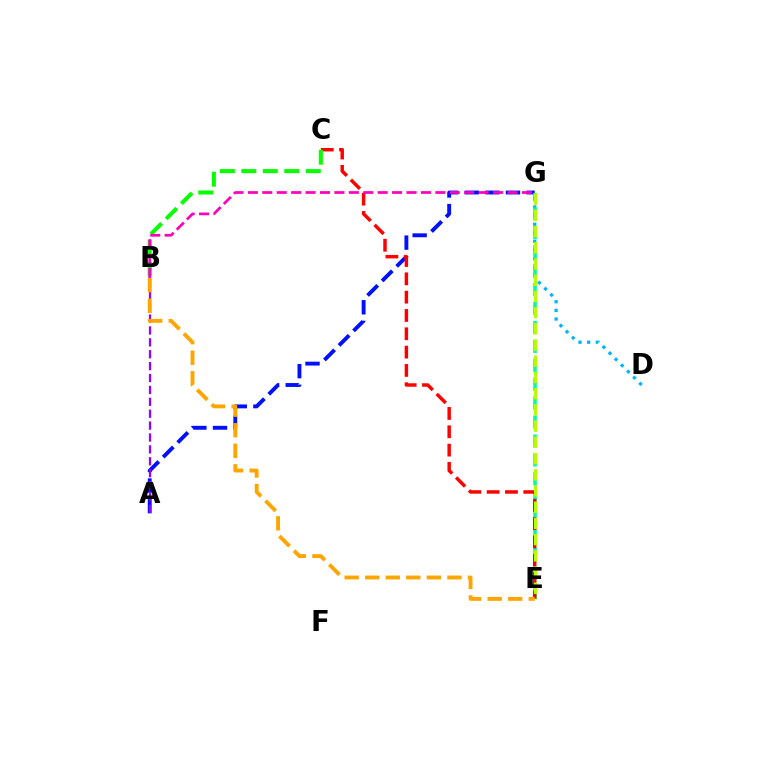{('D', 'G'): [{'color': '#00b5ff', 'line_style': 'dotted', 'thickness': 2.35}], ('A', 'G'): [{'color': '#0010ff', 'line_style': 'dashed', 'thickness': 2.8}], ('E', 'G'): [{'color': '#00ff9d', 'line_style': 'dashed', 'thickness': 2.57}, {'color': '#b3ff00', 'line_style': 'dashed', 'thickness': 2.2}], ('C', 'E'): [{'color': '#ff0000', 'line_style': 'dashed', 'thickness': 2.49}], ('B', 'C'): [{'color': '#08ff00', 'line_style': 'dashed', 'thickness': 2.92}], ('A', 'B'): [{'color': '#9b00ff', 'line_style': 'dashed', 'thickness': 1.62}], ('B', 'G'): [{'color': '#ff00bd', 'line_style': 'dashed', 'thickness': 1.96}], ('B', 'E'): [{'color': '#ffa500', 'line_style': 'dashed', 'thickness': 2.79}]}